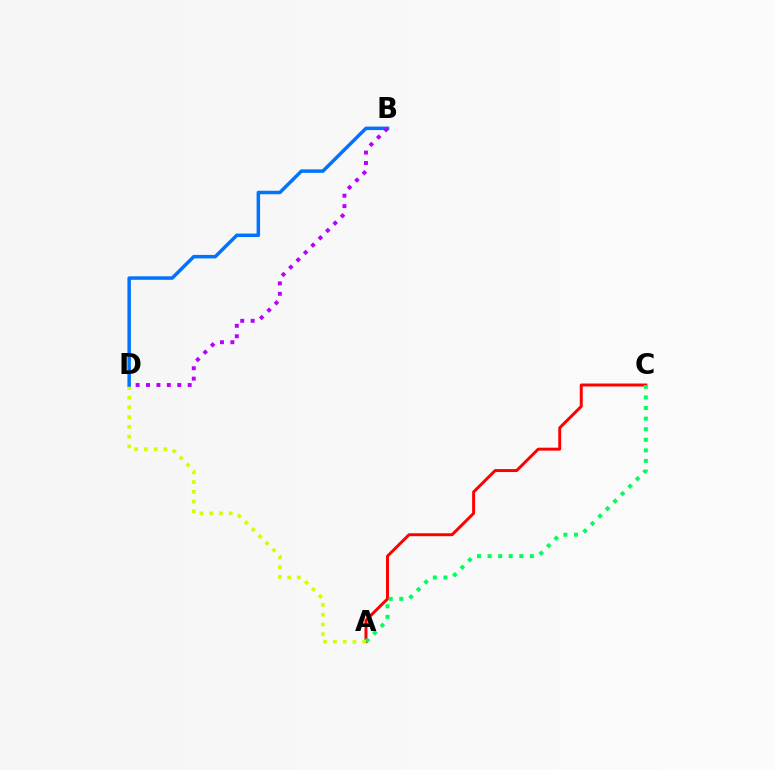{('A', 'C'): [{'color': '#ff0000', 'line_style': 'solid', 'thickness': 2.13}, {'color': '#00ff5c', 'line_style': 'dotted', 'thickness': 2.88}], ('A', 'D'): [{'color': '#d1ff00', 'line_style': 'dotted', 'thickness': 2.65}], ('B', 'D'): [{'color': '#0074ff', 'line_style': 'solid', 'thickness': 2.51}, {'color': '#b900ff', 'line_style': 'dotted', 'thickness': 2.83}]}